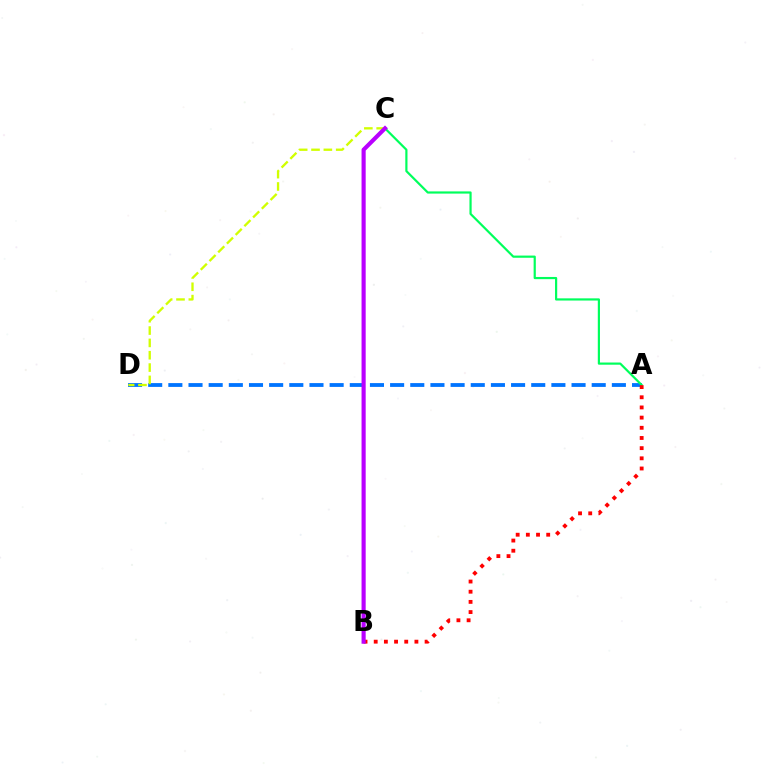{('A', 'D'): [{'color': '#0074ff', 'line_style': 'dashed', 'thickness': 2.74}], ('C', 'D'): [{'color': '#d1ff00', 'line_style': 'dashed', 'thickness': 1.68}], ('A', 'C'): [{'color': '#00ff5c', 'line_style': 'solid', 'thickness': 1.58}], ('A', 'B'): [{'color': '#ff0000', 'line_style': 'dotted', 'thickness': 2.76}], ('B', 'C'): [{'color': '#b900ff', 'line_style': 'solid', 'thickness': 2.97}]}